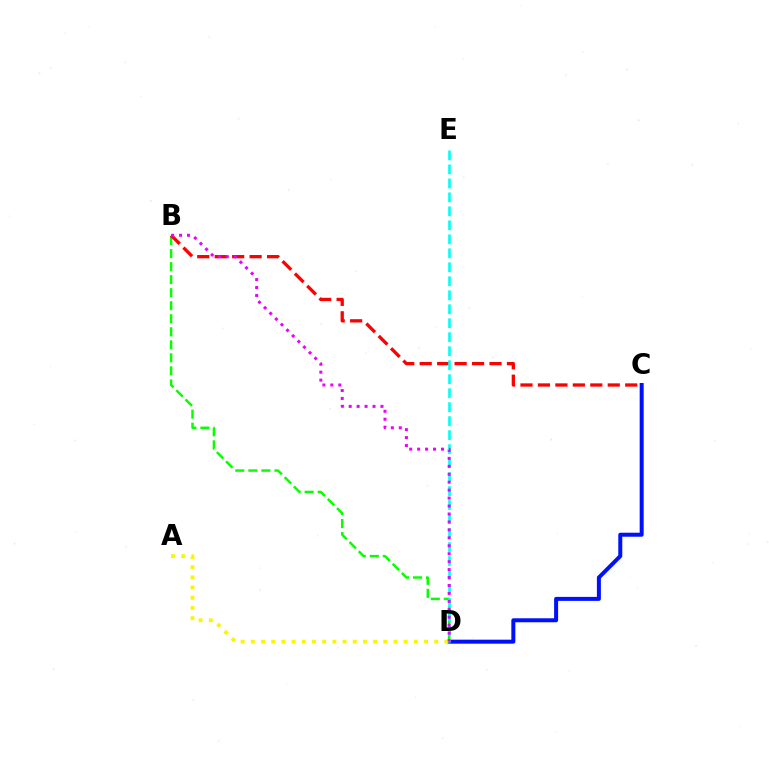{('B', 'D'): [{'color': '#08ff00', 'line_style': 'dashed', 'thickness': 1.77}, {'color': '#ee00ff', 'line_style': 'dotted', 'thickness': 2.16}], ('C', 'D'): [{'color': '#0010ff', 'line_style': 'solid', 'thickness': 2.88}], ('B', 'C'): [{'color': '#ff0000', 'line_style': 'dashed', 'thickness': 2.37}], ('D', 'E'): [{'color': '#00fff6', 'line_style': 'dashed', 'thickness': 1.9}], ('A', 'D'): [{'color': '#fcf500', 'line_style': 'dotted', 'thickness': 2.77}]}